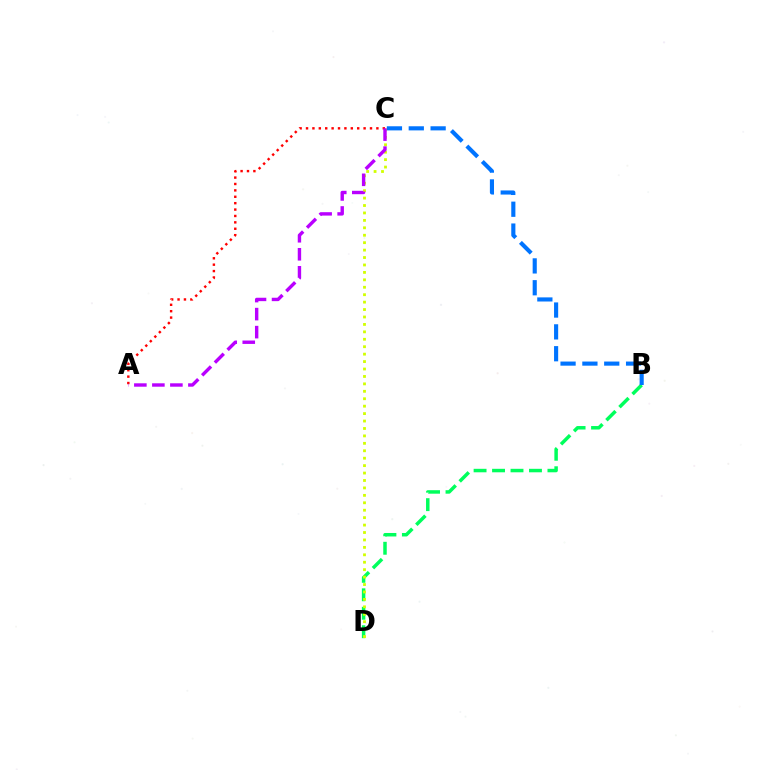{('B', 'D'): [{'color': '#00ff5c', 'line_style': 'dashed', 'thickness': 2.51}], ('C', 'D'): [{'color': '#d1ff00', 'line_style': 'dotted', 'thickness': 2.02}], ('B', 'C'): [{'color': '#0074ff', 'line_style': 'dashed', 'thickness': 2.97}], ('A', 'C'): [{'color': '#ff0000', 'line_style': 'dotted', 'thickness': 1.74}, {'color': '#b900ff', 'line_style': 'dashed', 'thickness': 2.45}]}